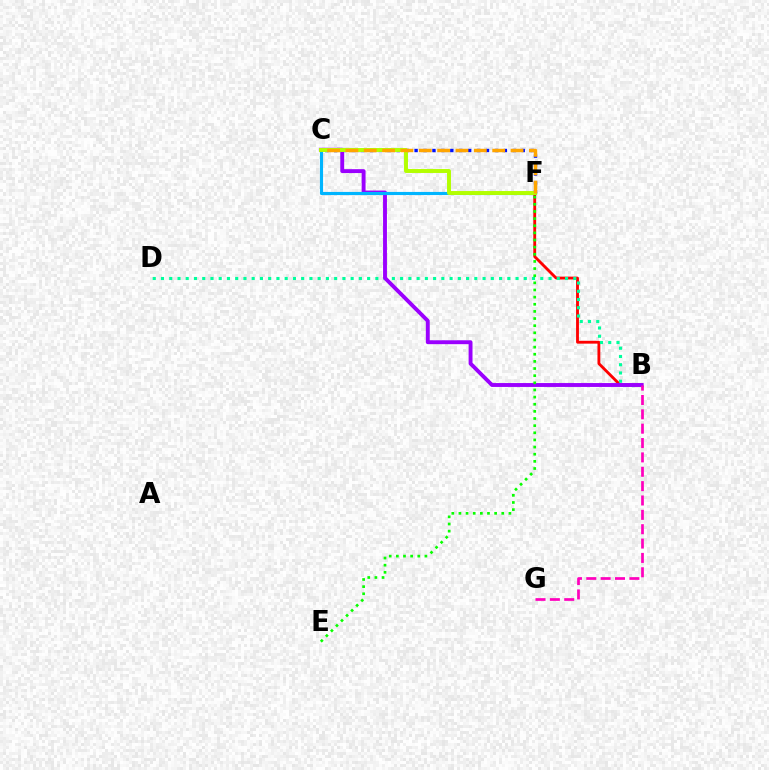{('B', 'F'): [{'color': '#ff0000', 'line_style': 'solid', 'thickness': 2.05}], ('B', 'D'): [{'color': '#00ff9d', 'line_style': 'dotted', 'thickness': 2.24}], ('C', 'F'): [{'color': '#0010ff', 'line_style': 'dotted', 'thickness': 2.43}, {'color': '#00b5ff', 'line_style': 'solid', 'thickness': 2.25}, {'color': '#b3ff00', 'line_style': 'solid', 'thickness': 2.84}, {'color': '#ffa500', 'line_style': 'dashed', 'thickness': 2.49}], ('B', 'C'): [{'color': '#9b00ff', 'line_style': 'solid', 'thickness': 2.8}], ('B', 'G'): [{'color': '#ff00bd', 'line_style': 'dashed', 'thickness': 1.95}], ('E', 'F'): [{'color': '#08ff00', 'line_style': 'dotted', 'thickness': 1.94}]}